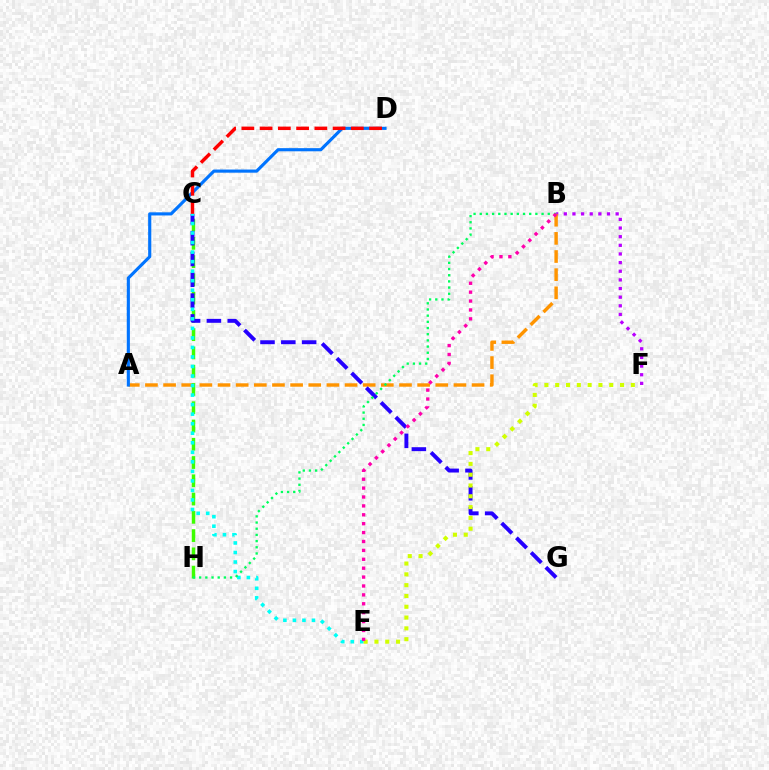{('B', 'F'): [{'color': '#b900ff', 'line_style': 'dotted', 'thickness': 2.35}], ('A', 'B'): [{'color': '#ff9400', 'line_style': 'dashed', 'thickness': 2.47}], ('C', 'H'): [{'color': '#3dff00', 'line_style': 'dashed', 'thickness': 2.48}], ('C', 'G'): [{'color': '#2500ff', 'line_style': 'dashed', 'thickness': 2.83}], ('A', 'D'): [{'color': '#0074ff', 'line_style': 'solid', 'thickness': 2.26}], ('C', 'D'): [{'color': '#ff0000', 'line_style': 'dashed', 'thickness': 2.48}], ('C', 'E'): [{'color': '#00fff6', 'line_style': 'dotted', 'thickness': 2.59}], ('B', 'H'): [{'color': '#00ff5c', 'line_style': 'dotted', 'thickness': 1.68}], ('E', 'F'): [{'color': '#d1ff00', 'line_style': 'dotted', 'thickness': 2.94}], ('B', 'E'): [{'color': '#ff00ac', 'line_style': 'dotted', 'thickness': 2.42}]}